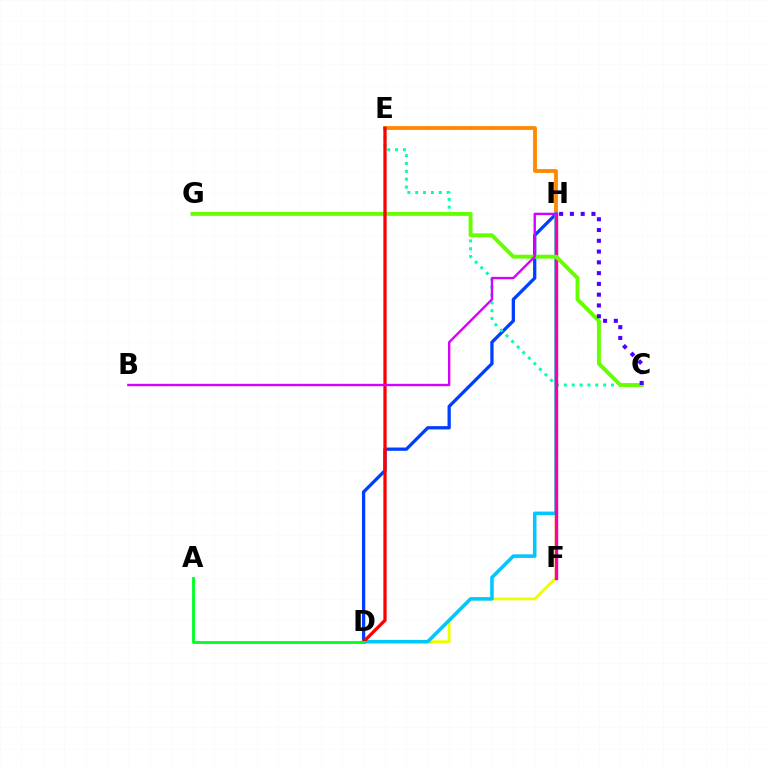{('E', 'H'): [{'color': '#ff8800', 'line_style': 'solid', 'thickness': 2.74}], ('D', 'H'): [{'color': '#eeff00', 'line_style': 'solid', 'thickness': 2.04}, {'color': '#003fff', 'line_style': 'solid', 'thickness': 2.36}, {'color': '#00c7ff', 'line_style': 'solid', 'thickness': 2.55}], ('C', 'E'): [{'color': '#00ffaf', 'line_style': 'dotted', 'thickness': 2.14}], ('F', 'H'): [{'color': '#ff00a0', 'line_style': 'solid', 'thickness': 2.45}], ('C', 'G'): [{'color': '#66ff00', 'line_style': 'solid', 'thickness': 2.8}], ('C', 'H'): [{'color': '#4f00ff', 'line_style': 'dotted', 'thickness': 2.93}], ('D', 'E'): [{'color': '#ff0000', 'line_style': 'solid', 'thickness': 2.36}], ('A', 'D'): [{'color': '#00ff27', 'line_style': 'solid', 'thickness': 2.05}], ('B', 'H'): [{'color': '#d600ff', 'line_style': 'solid', 'thickness': 1.7}]}